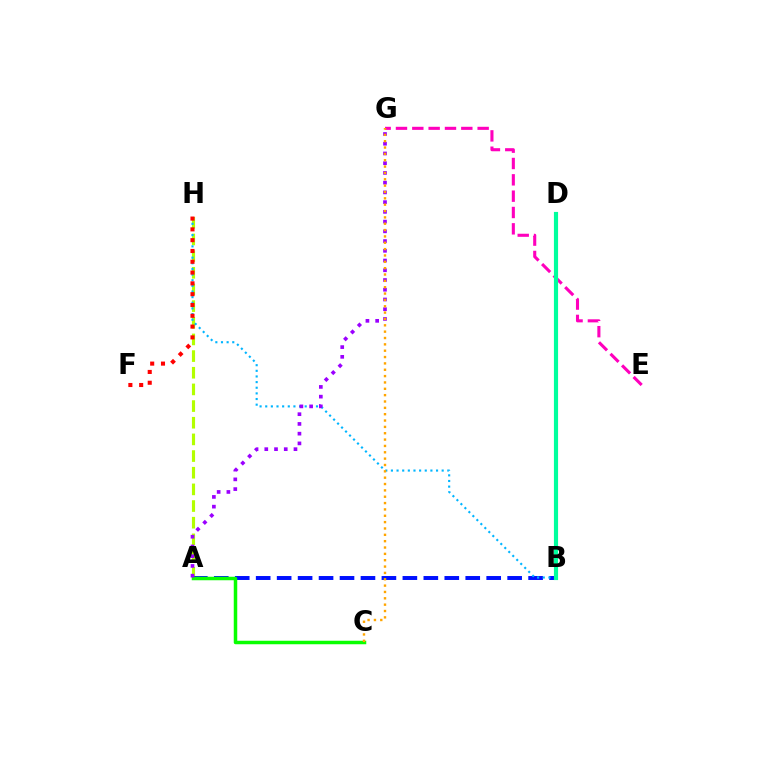{('A', 'H'): [{'color': '#b3ff00', 'line_style': 'dashed', 'thickness': 2.26}], ('A', 'B'): [{'color': '#0010ff', 'line_style': 'dashed', 'thickness': 2.85}], ('B', 'H'): [{'color': '#00b5ff', 'line_style': 'dotted', 'thickness': 1.53}], ('E', 'G'): [{'color': '#ff00bd', 'line_style': 'dashed', 'thickness': 2.22}], ('F', 'H'): [{'color': '#ff0000', 'line_style': 'dotted', 'thickness': 2.93}], ('A', 'C'): [{'color': '#08ff00', 'line_style': 'solid', 'thickness': 2.52}], ('A', 'G'): [{'color': '#9b00ff', 'line_style': 'dotted', 'thickness': 2.64}], ('B', 'D'): [{'color': '#00ff9d', 'line_style': 'solid', 'thickness': 2.99}], ('C', 'G'): [{'color': '#ffa500', 'line_style': 'dotted', 'thickness': 1.72}]}